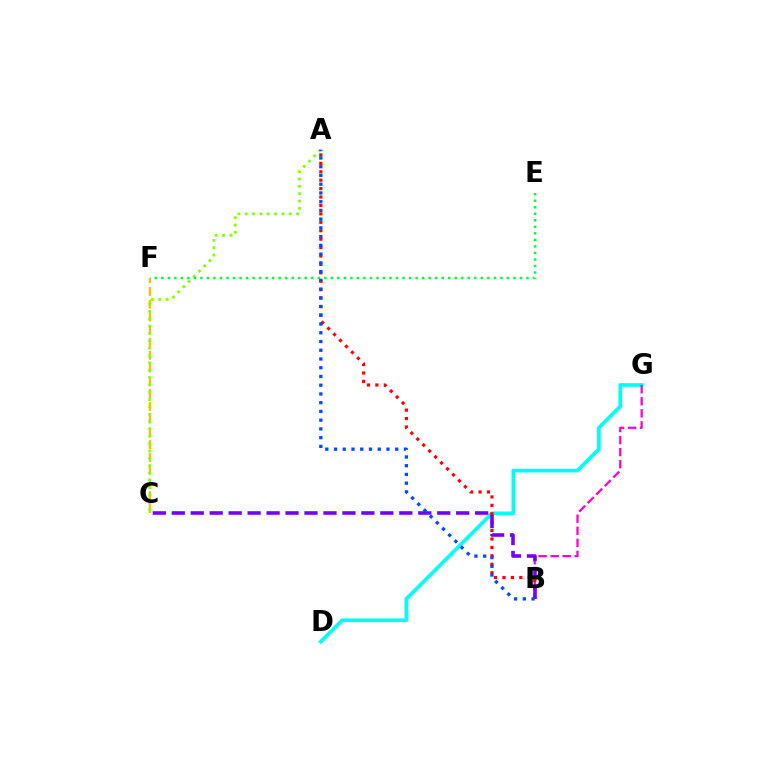{('D', 'G'): [{'color': '#00fff6', 'line_style': 'solid', 'thickness': 2.67}], ('C', 'F'): [{'color': '#ffbd00', 'line_style': 'dashed', 'thickness': 1.74}], ('B', 'G'): [{'color': '#ff00cf', 'line_style': 'dashed', 'thickness': 1.64}], ('A', 'C'): [{'color': '#84ff00', 'line_style': 'dotted', 'thickness': 2.0}], ('A', 'B'): [{'color': '#ff0000', 'line_style': 'dotted', 'thickness': 2.29}, {'color': '#004bff', 'line_style': 'dotted', 'thickness': 2.37}], ('E', 'F'): [{'color': '#00ff39', 'line_style': 'dotted', 'thickness': 1.77}], ('B', 'C'): [{'color': '#7200ff', 'line_style': 'dashed', 'thickness': 2.58}]}